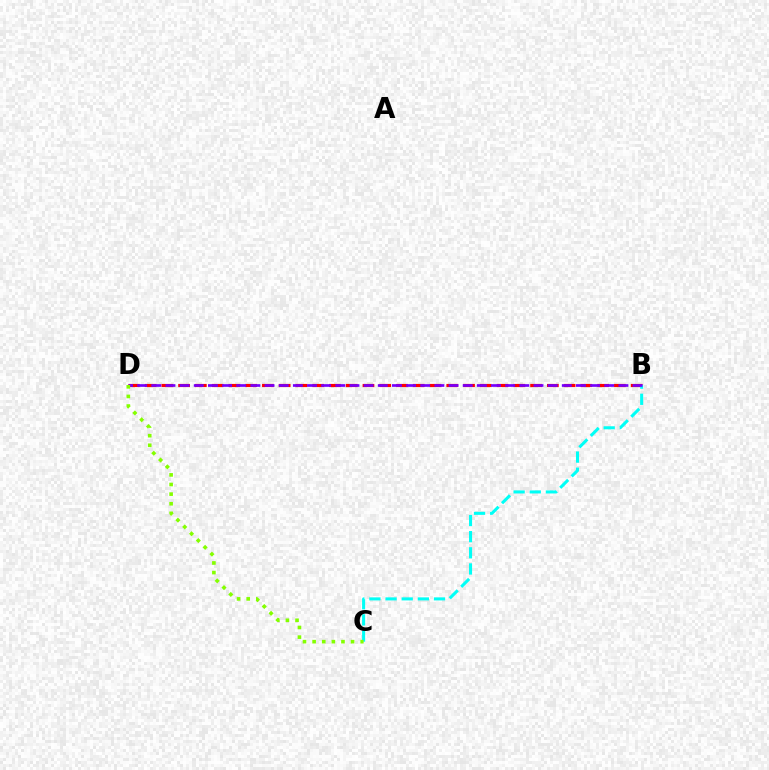{('B', 'D'): [{'color': '#ff0000', 'line_style': 'dashed', 'thickness': 2.28}, {'color': '#7200ff', 'line_style': 'dashed', 'thickness': 1.92}], ('B', 'C'): [{'color': '#00fff6', 'line_style': 'dashed', 'thickness': 2.19}], ('C', 'D'): [{'color': '#84ff00', 'line_style': 'dotted', 'thickness': 2.61}]}